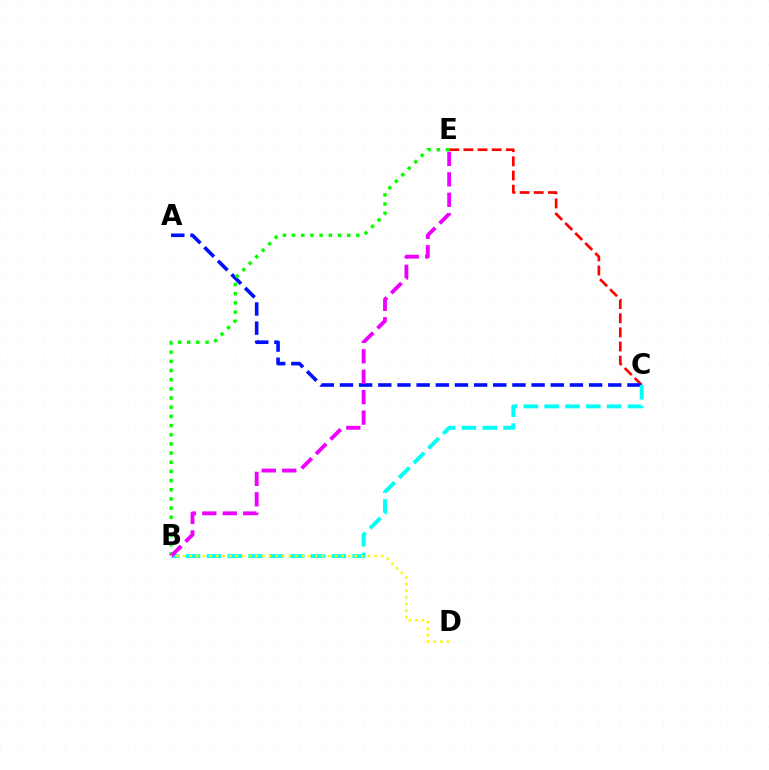{('C', 'E'): [{'color': '#ff0000', 'line_style': 'dashed', 'thickness': 1.92}], ('A', 'C'): [{'color': '#0010ff', 'line_style': 'dashed', 'thickness': 2.6}], ('B', 'C'): [{'color': '#00fff6', 'line_style': 'dashed', 'thickness': 2.83}], ('B', 'E'): [{'color': '#08ff00', 'line_style': 'dotted', 'thickness': 2.49}, {'color': '#ee00ff', 'line_style': 'dashed', 'thickness': 2.78}], ('B', 'D'): [{'color': '#fcf500', 'line_style': 'dotted', 'thickness': 1.79}]}